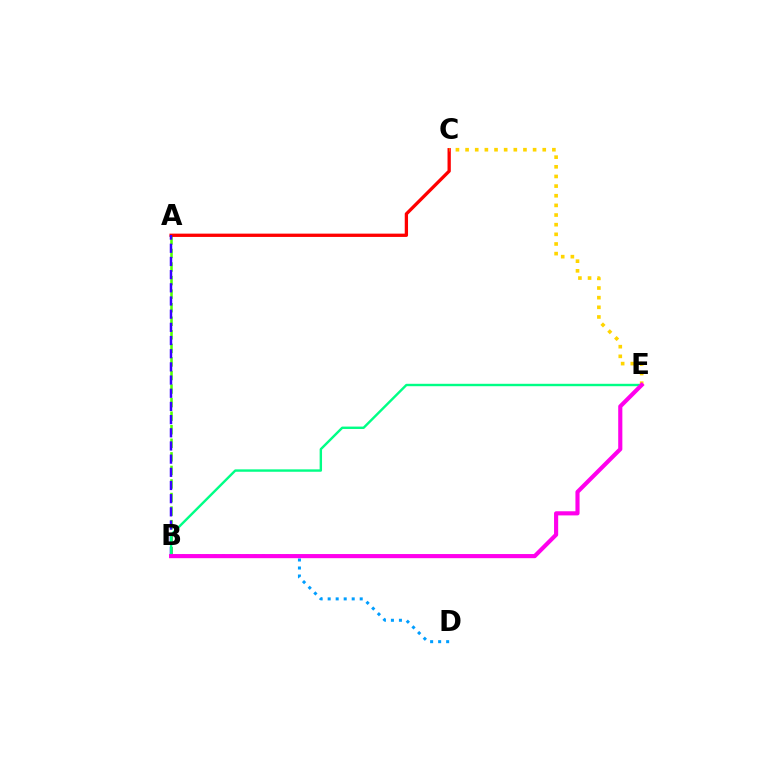{('A', 'B'): [{'color': '#4fff00', 'line_style': 'dashed', 'thickness': 1.84}, {'color': '#3700ff', 'line_style': 'dashed', 'thickness': 1.79}], ('A', 'C'): [{'color': '#ff0000', 'line_style': 'solid', 'thickness': 2.37}], ('B', 'E'): [{'color': '#00ff86', 'line_style': 'solid', 'thickness': 1.73}, {'color': '#ff00ed', 'line_style': 'solid', 'thickness': 2.98}], ('B', 'D'): [{'color': '#009eff', 'line_style': 'dotted', 'thickness': 2.18}], ('C', 'E'): [{'color': '#ffd500', 'line_style': 'dotted', 'thickness': 2.62}]}